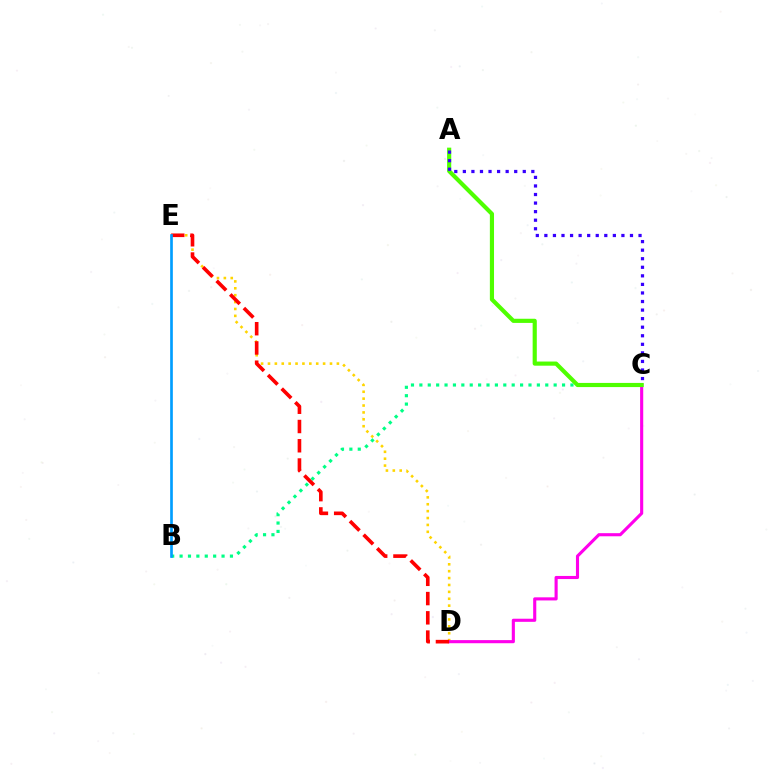{('D', 'E'): [{'color': '#ffd500', 'line_style': 'dotted', 'thickness': 1.87}, {'color': '#ff0000', 'line_style': 'dashed', 'thickness': 2.62}], ('B', 'C'): [{'color': '#00ff86', 'line_style': 'dotted', 'thickness': 2.28}], ('C', 'D'): [{'color': '#ff00ed', 'line_style': 'solid', 'thickness': 2.24}], ('A', 'C'): [{'color': '#4fff00', 'line_style': 'solid', 'thickness': 2.99}, {'color': '#3700ff', 'line_style': 'dotted', 'thickness': 2.33}], ('B', 'E'): [{'color': '#009eff', 'line_style': 'solid', 'thickness': 1.92}]}